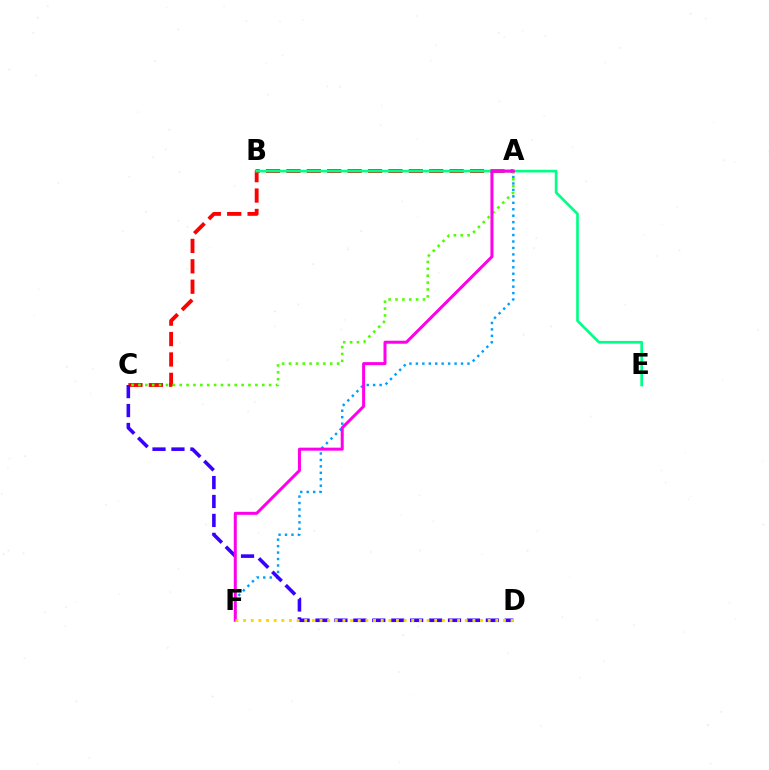{('A', 'F'): [{'color': '#009eff', 'line_style': 'dotted', 'thickness': 1.75}, {'color': '#ff00ed', 'line_style': 'solid', 'thickness': 2.17}], ('A', 'C'): [{'color': '#ff0000', 'line_style': 'dashed', 'thickness': 2.77}, {'color': '#4fff00', 'line_style': 'dotted', 'thickness': 1.87}], ('B', 'E'): [{'color': '#00ff86', 'line_style': 'solid', 'thickness': 1.92}], ('C', 'D'): [{'color': '#3700ff', 'line_style': 'dashed', 'thickness': 2.57}], ('D', 'F'): [{'color': '#ffd500', 'line_style': 'dotted', 'thickness': 2.08}]}